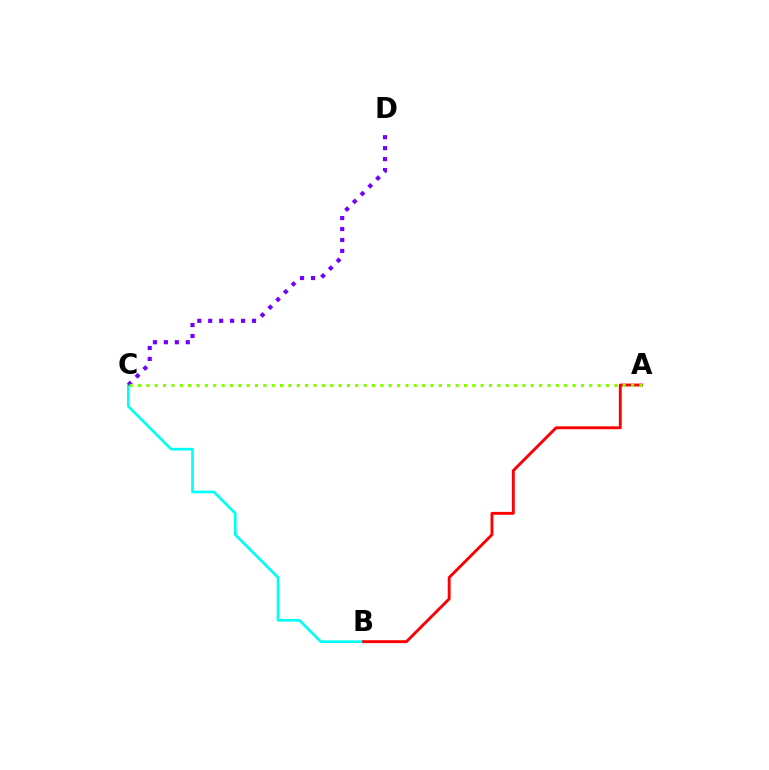{('B', 'C'): [{'color': '#00fff6', 'line_style': 'solid', 'thickness': 1.91}], ('A', 'B'): [{'color': '#ff0000', 'line_style': 'solid', 'thickness': 2.07}], ('C', 'D'): [{'color': '#7200ff', 'line_style': 'dotted', 'thickness': 2.98}], ('A', 'C'): [{'color': '#84ff00', 'line_style': 'dotted', 'thickness': 2.27}]}